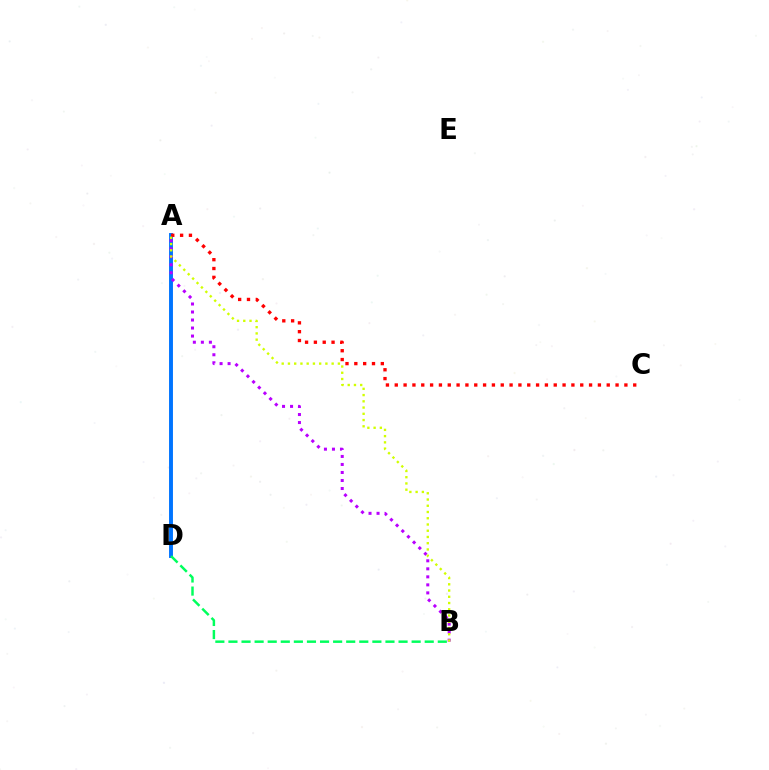{('A', 'D'): [{'color': '#0074ff', 'line_style': 'solid', 'thickness': 2.81}], ('A', 'B'): [{'color': '#b900ff', 'line_style': 'dotted', 'thickness': 2.18}, {'color': '#d1ff00', 'line_style': 'dotted', 'thickness': 1.7}], ('A', 'C'): [{'color': '#ff0000', 'line_style': 'dotted', 'thickness': 2.4}], ('B', 'D'): [{'color': '#00ff5c', 'line_style': 'dashed', 'thickness': 1.78}]}